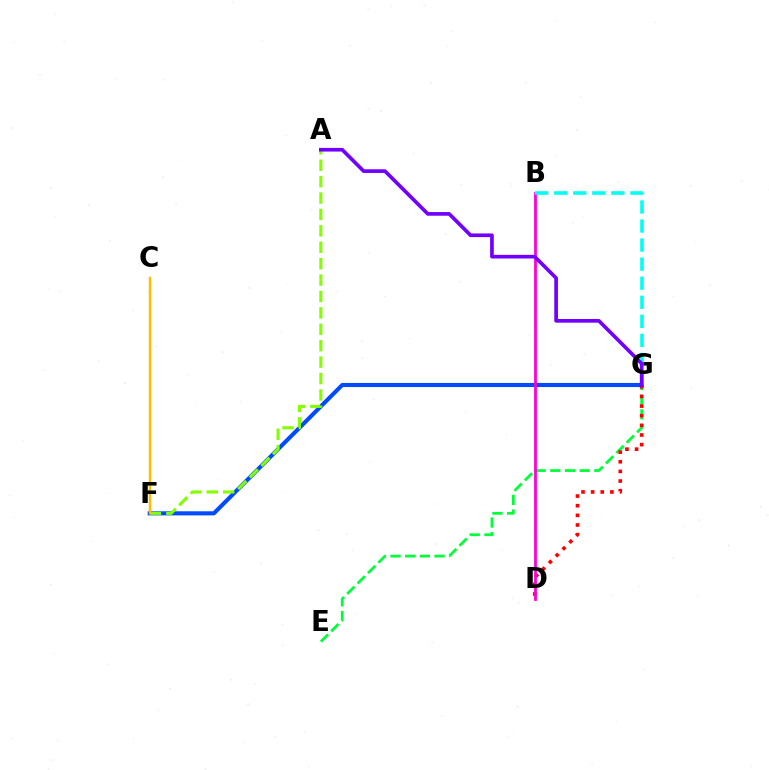{('E', 'G'): [{'color': '#00ff39', 'line_style': 'dashed', 'thickness': 2.0}], ('F', 'G'): [{'color': '#004bff', 'line_style': 'solid', 'thickness': 2.95}], ('A', 'F'): [{'color': '#84ff00', 'line_style': 'dashed', 'thickness': 2.23}], ('D', 'G'): [{'color': '#ff0000', 'line_style': 'dotted', 'thickness': 2.62}], ('B', 'D'): [{'color': '#ff00cf', 'line_style': 'solid', 'thickness': 2.0}], ('B', 'G'): [{'color': '#00fff6', 'line_style': 'dashed', 'thickness': 2.59}], ('A', 'G'): [{'color': '#7200ff', 'line_style': 'solid', 'thickness': 2.64}], ('C', 'F'): [{'color': '#ffbd00', 'line_style': 'solid', 'thickness': 1.75}]}